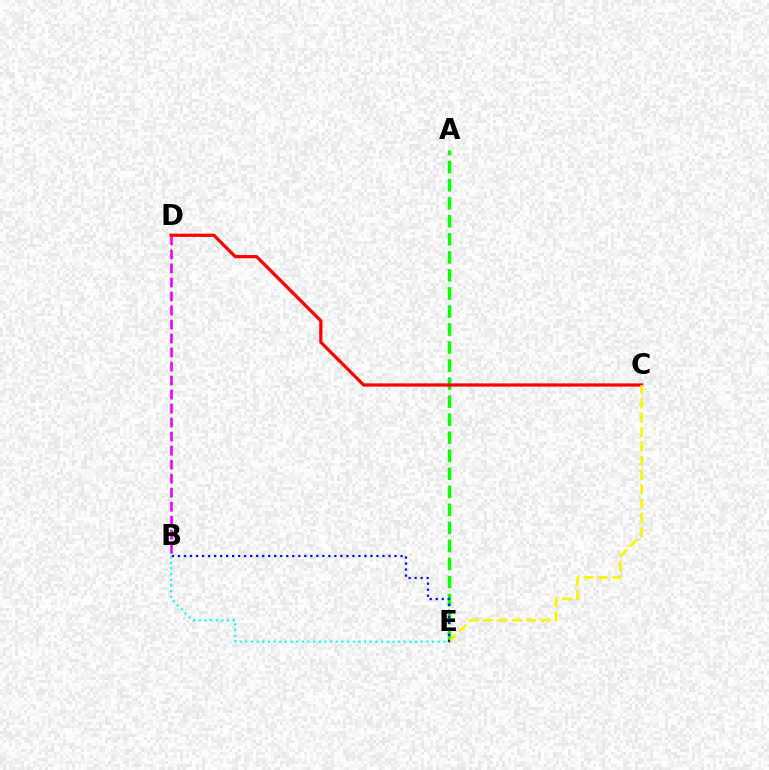{('B', 'D'): [{'color': '#ee00ff', 'line_style': 'dashed', 'thickness': 1.9}], ('A', 'E'): [{'color': '#08ff00', 'line_style': 'dashed', 'thickness': 2.45}], ('C', 'D'): [{'color': '#ff0000', 'line_style': 'solid', 'thickness': 2.32}], ('C', 'E'): [{'color': '#fcf500', 'line_style': 'dashed', 'thickness': 1.94}], ('B', 'E'): [{'color': '#00fff6', 'line_style': 'dotted', 'thickness': 1.54}, {'color': '#0010ff', 'line_style': 'dotted', 'thickness': 1.63}]}